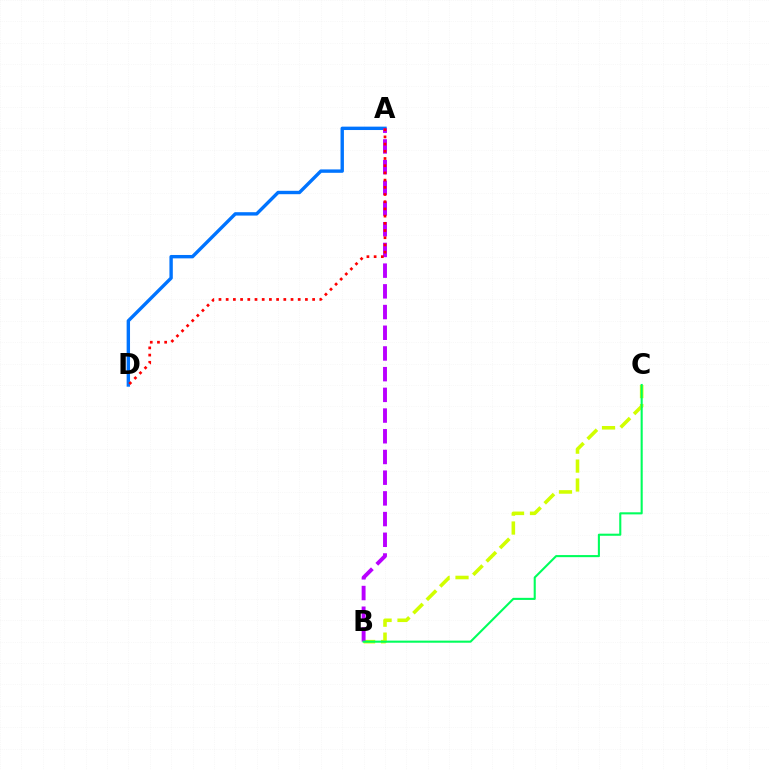{('A', 'D'): [{'color': '#0074ff', 'line_style': 'solid', 'thickness': 2.44}, {'color': '#ff0000', 'line_style': 'dotted', 'thickness': 1.96}], ('B', 'C'): [{'color': '#d1ff00', 'line_style': 'dashed', 'thickness': 2.57}, {'color': '#00ff5c', 'line_style': 'solid', 'thickness': 1.51}], ('A', 'B'): [{'color': '#b900ff', 'line_style': 'dashed', 'thickness': 2.81}]}